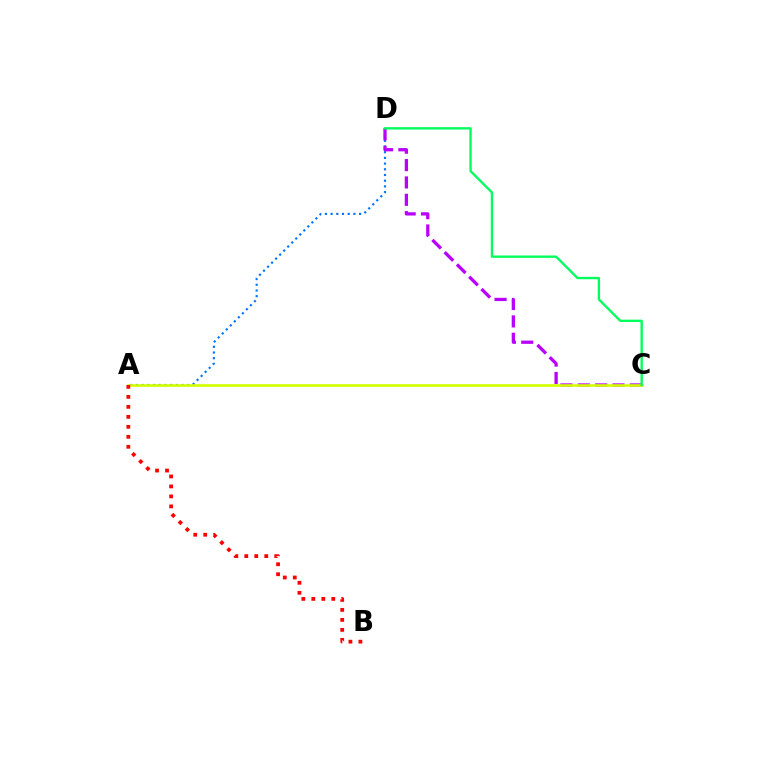{('A', 'D'): [{'color': '#0074ff', 'line_style': 'dotted', 'thickness': 1.55}], ('C', 'D'): [{'color': '#b900ff', 'line_style': 'dashed', 'thickness': 2.36}, {'color': '#00ff5c', 'line_style': 'solid', 'thickness': 1.69}], ('A', 'C'): [{'color': '#d1ff00', 'line_style': 'solid', 'thickness': 1.89}], ('A', 'B'): [{'color': '#ff0000', 'line_style': 'dotted', 'thickness': 2.71}]}